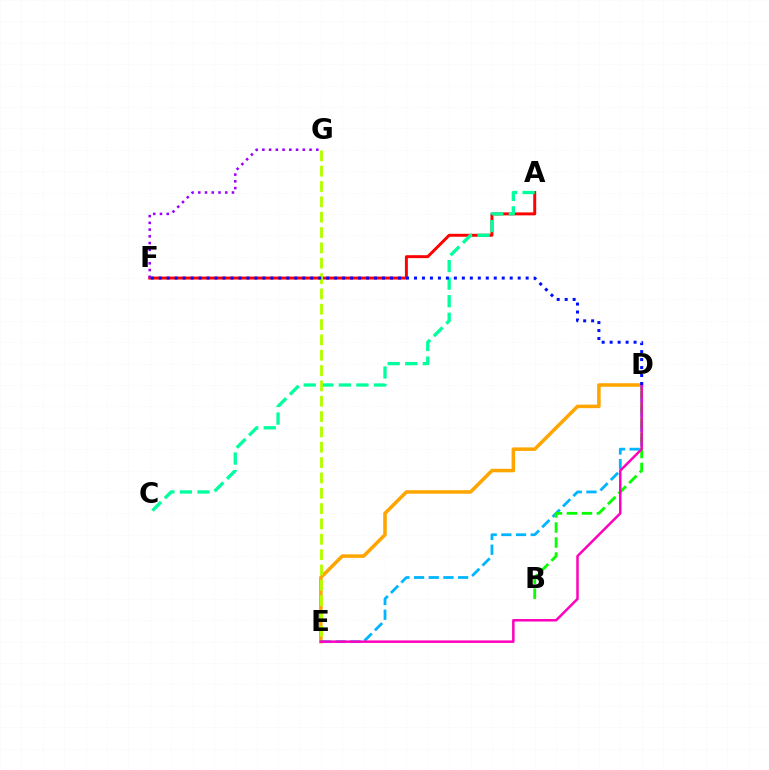{('A', 'F'): [{'color': '#ff0000', 'line_style': 'solid', 'thickness': 2.12}], ('D', 'E'): [{'color': '#ffa500', 'line_style': 'solid', 'thickness': 2.54}, {'color': '#00b5ff', 'line_style': 'dashed', 'thickness': 2.0}, {'color': '#ff00bd', 'line_style': 'solid', 'thickness': 1.8}], ('F', 'G'): [{'color': '#9b00ff', 'line_style': 'dotted', 'thickness': 1.83}], ('A', 'C'): [{'color': '#00ff9d', 'line_style': 'dashed', 'thickness': 2.39}], ('E', 'G'): [{'color': '#b3ff00', 'line_style': 'dashed', 'thickness': 2.08}], ('B', 'D'): [{'color': '#08ff00', 'line_style': 'dashed', 'thickness': 2.04}], ('D', 'F'): [{'color': '#0010ff', 'line_style': 'dotted', 'thickness': 2.17}]}